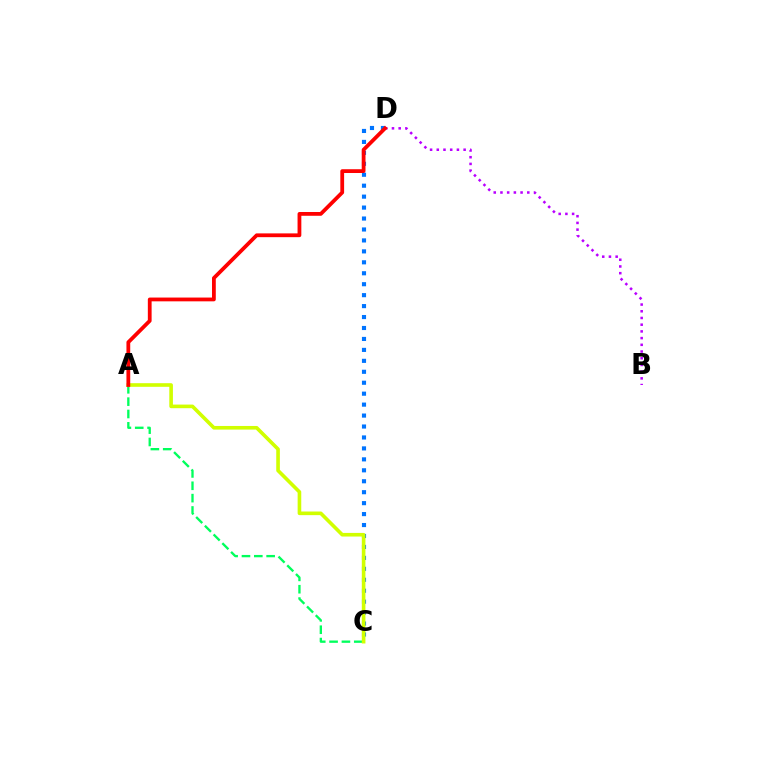{('C', 'D'): [{'color': '#0074ff', 'line_style': 'dotted', 'thickness': 2.97}], ('A', 'C'): [{'color': '#00ff5c', 'line_style': 'dashed', 'thickness': 1.68}, {'color': '#d1ff00', 'line_style': 'solid', 'thickness': 2.61}], ('B', 'D'): [{'color': '#b900ff', 'line_style': 'dotted', 'thickness': 1.82}], ('A', 'D'): [{'color': '#ff0000', 'line_style': 'solid', 'thickness': 2.72}]}